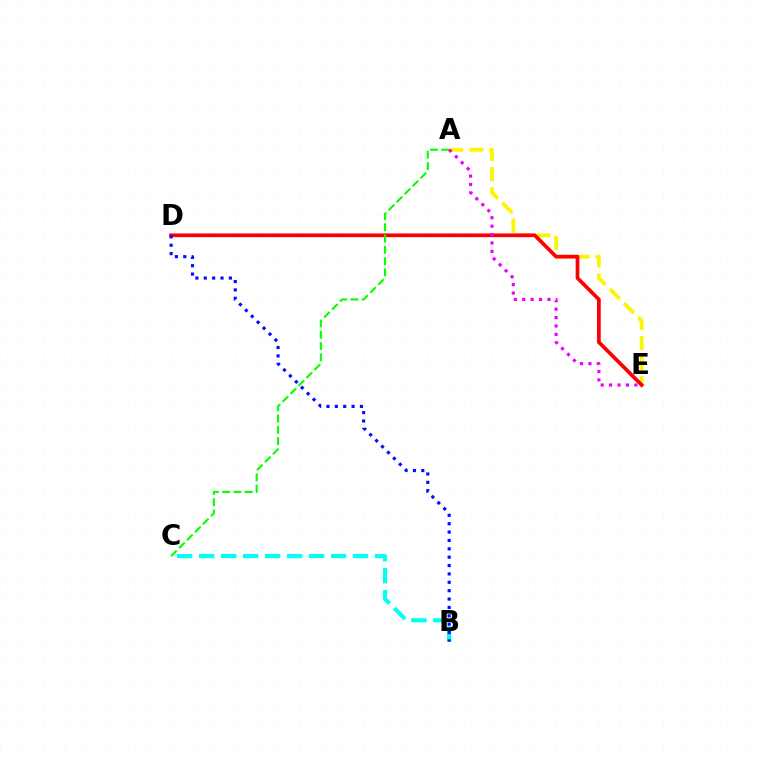{('A', 'E'): [{'color': '#fcf500', 'line_style': 'dashed', 'thickness': 2.73}, {'color': '#ee00ff', 'line_style': 'dotted', 'thickness': 2.29}], ('D', 'E'): [{'color': '#ff0000', 'line_style': 'solid', 'thickness': 2.68}], ('B', 'C'): [{'color': '#00fff6', 'line_style': 'dashed', 'thickness': 2.99}], ('B', 'D'): [{'color': '#0010ff', 'line_style': 'dotted', 'thickness': 2.27}], ('A', 'C'): [{'color': '#08ff00', 'line_style': 'dashed', 'thickness': 1.53}]}